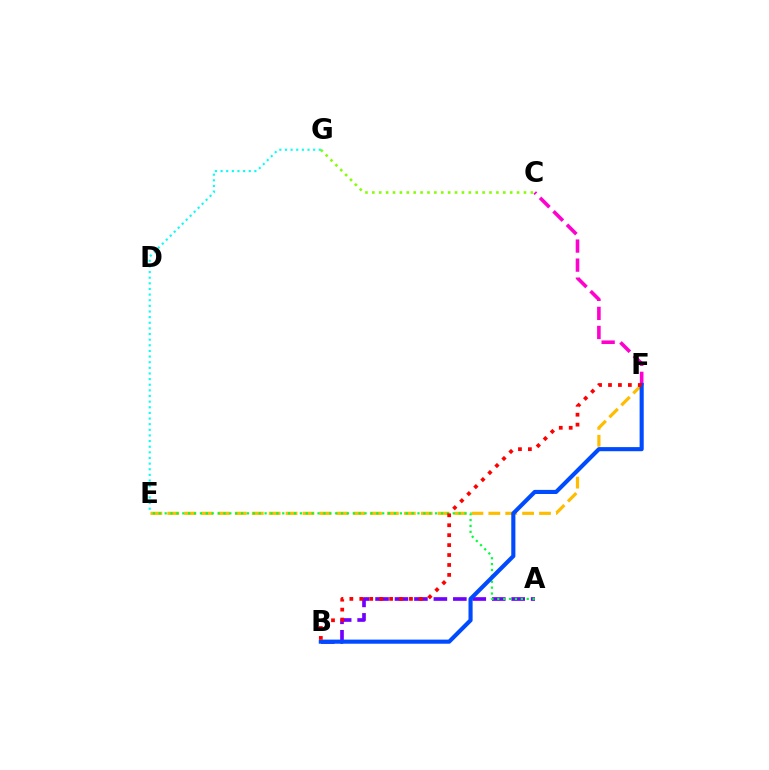{('E', 'F'): [{'color': '#ffbd00', 'line_style': 'dashed', 'thickness': 2.3}], ('C', 'F'): [{'color': '#ff00cf', 'line_style': 'dashed', 'thickness': 2.59}], ('A', 'B'): [{'color': '#7200ff', 'line_style': 'dashed', 'thickness': 2.64}], ('C', 'G'): [{'color': '#84ff00', 'line_style': 'dotted', 'thickness': 1.87}], ('A', 'E'): [{'color': '#00ff39', 'line_style': 'dotted', 'thickness': 1.6}], ('B', 'F'): [{'color': '#004bff', 'line_style': 'solid', 'thickness': 2.96}, {'color': '#ff0000', 'line_style': 'dotted', 'thickness': 2.7}], ('E', 'G'): [{'color': '#00fff6', 'line_style': 'dotted', 'thickness': 1.53}]}